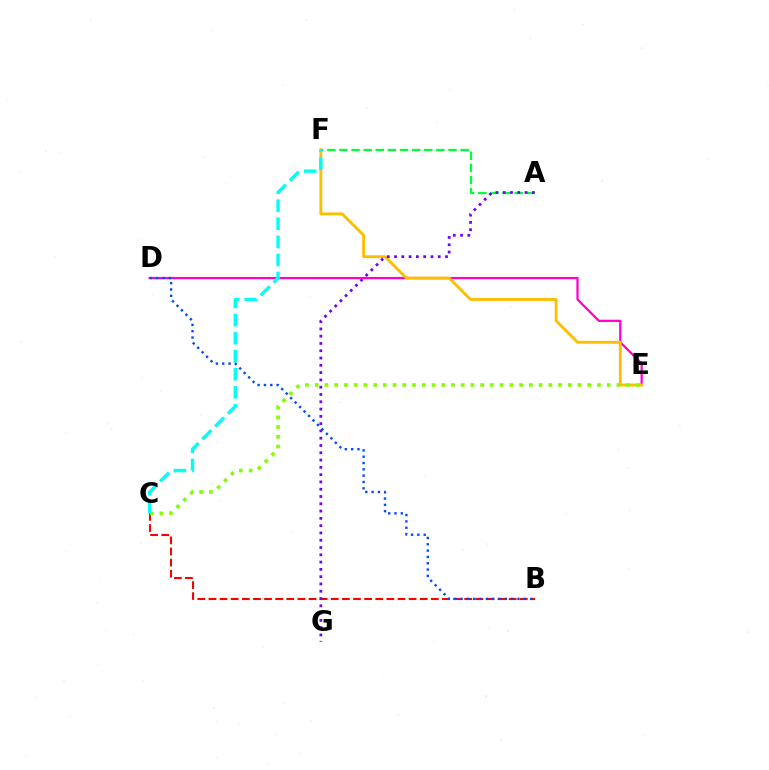{('D', 'E'): [{'color': '#ff00cf', 'line_style': 'solid', 'thickness': 1.61}], ('E', 'F'): [{'color': '#ffbd00', 'line_style': 'solid', 'thickness': 2.05}], ('A', 'F'): [{'color': '#00ff39', 'line_style': 'dashed', 'thickness': 1.65}], ('B', 'C'): [{'color': '#ff0000', 'line_style': 'dashed', 'thickness': 1.51}], ('C', 'E'): [{'color': '#84ff00', 'line_style': 'dotted', 'thickness': 2.64}], ('A', 'G'): [{'color': '#7200ff', 'line_style': 'dotted', 'thickness': 1.98}], ('C', 'F'): [{'color': '#00fff6', 'line_style': 'dashed', 'thickness': 2.46}], ('B', 'D'): [{'color': '#004bff', 'line_style': 'dotted', 'thickness': 1.72}]}